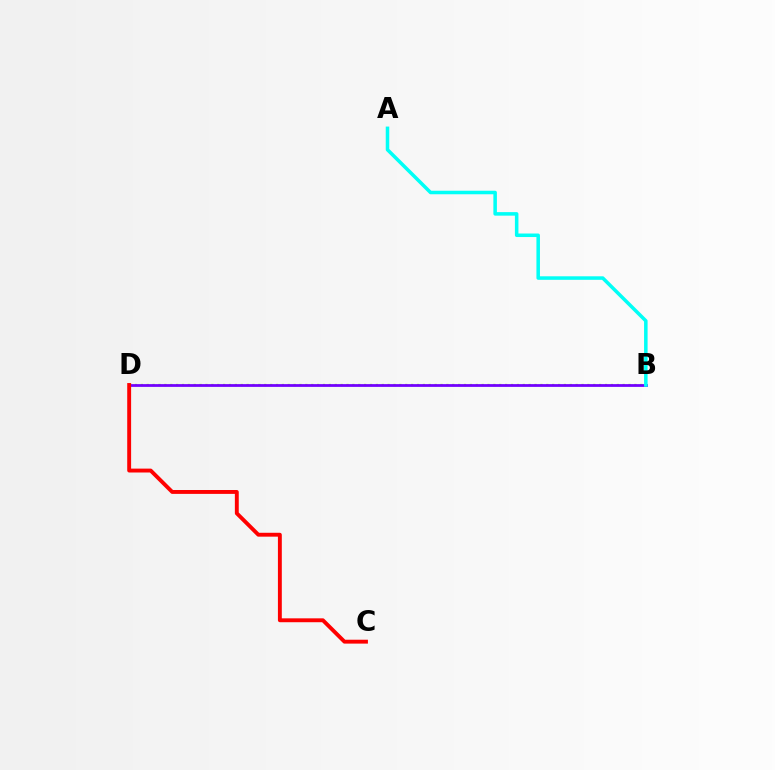{('B', 'D'): [{'color': '#84ff00', 'line_style': 'dotted', 'thickness': 1.6}, {'color': '#7200ff', 'line_style': 'solid', 'thickness': 1.99}], ('C', 'D'): [{'color': '#ff0000', 'line_style': 'solid', 'thickness': 2.8}], ('A', 'B'): [{'color': '#00fff6', 'line_style': 'solid', 'thickness': 2.54}]}